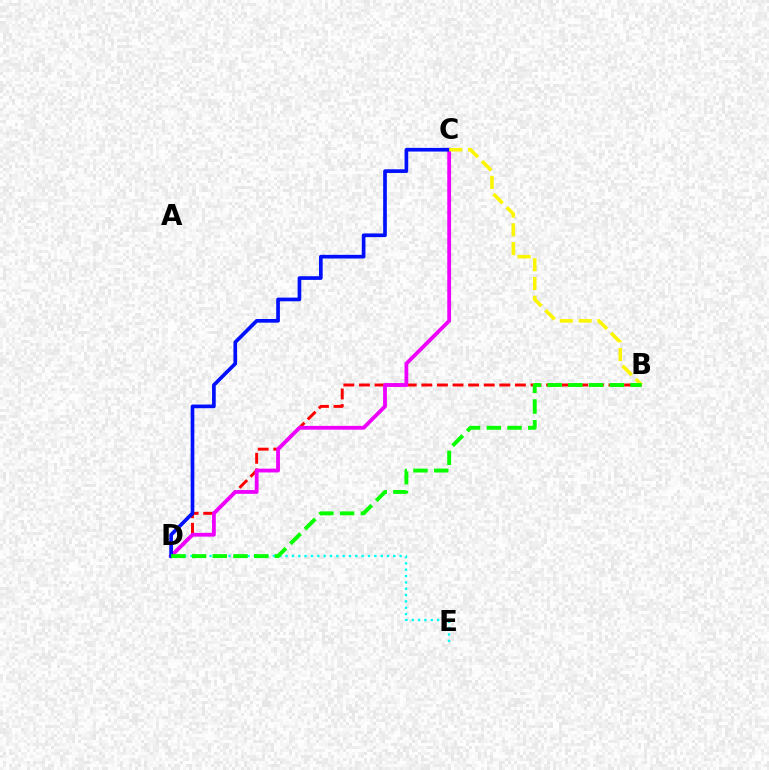{('D', 'E'): [{'color': '#00fff6', 'line_style': 'dotted', 'thickness': 1.72}], ('B', 'D'): [{'color': '#ff0000', 'line_style': 'dashed', 'thickness': 2.12}, {'color': '#08ff00', 'line_style': 'dashed', 'thickness': 2.81}], ('C', 'D'): [{'color': '#ee00ff', 'line_style': 'solid', 'thickness': 2.73}, {'color': '#0010ff', 'line_style': 'solid', 'thickness': 2.65}], ('B', 'C'): [{'color': '#fcf500', 'line_style': 'dashed', 'thickness': 2.55}]}